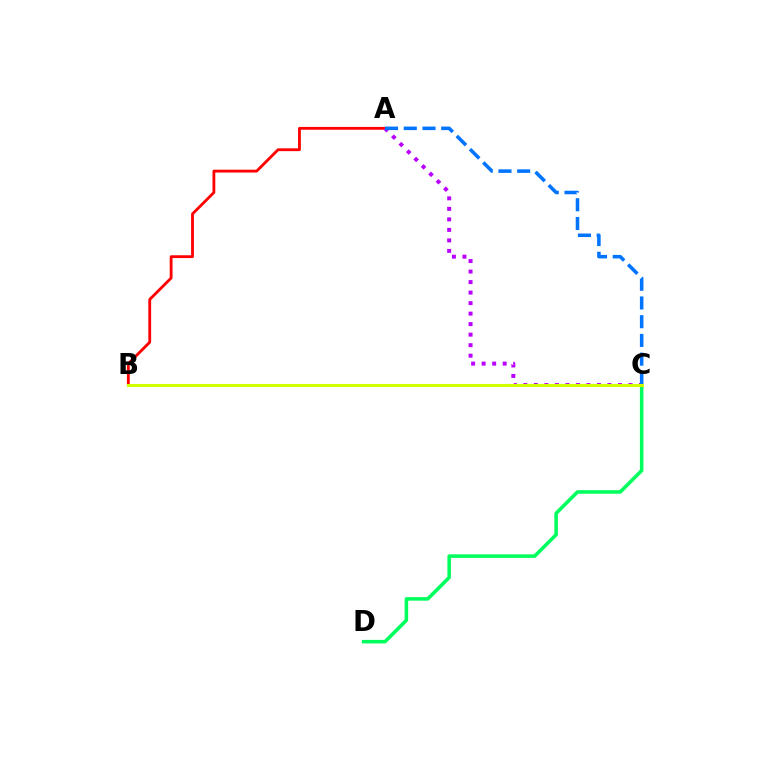{('C', 'D'): [{'color': '#00ff5c', 'line_style': 'solid', 'thickness': 2.55}], ('A', 'B'): [{'color': '#ff0000', 'line_style': 'solid', 'thickness': 2.03}], ('A', 'C'): [{'color': '#b900ff', 'line_style': 'dotted', 'thickness': 2.86}, {'color': '#0074ff', 'line_style': 'dashed', 'thickness': 2.54}], ('B', 'C'): [{'color': '#d1ff00', 'line_style': 'solid', 'thickness': 2.21}]}